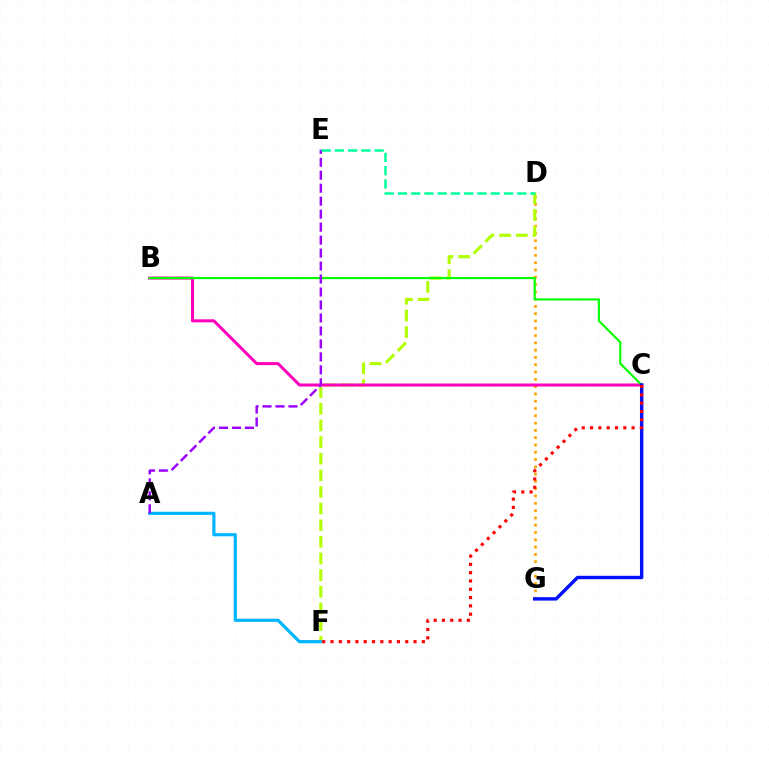{('D', 'G'): [{'color': '#ffa500', 'line_style': 'dotted', 'thickness': 1.98}], ('D', 'F'): [{'color': '#b3ff00', 'line_style': 'dashed', 'thickness': 2.26}], ('A', 'F'): [{'color': '#00b5ff', 'line_style': 'solid', 'thickness': 2.28}], ('B', 'C'): [{'color': '#ff00bd', 'line_style': 'solid', 'thickness': 2.18}, {'color': '#08ff00', 'line_style': 'solid', 'thickness': 1.56}], ('A', 'E'): [{'color': '#9b00ff', 'line_style': 'dashed', 'thickness': 1.76}], ('C', 'G'): [{'color': '#0010ff', 'line_style': 'solid', 'thickness': 2.46}], ('D', 'E'): [{'color': '#00ff9d', 'line_style': 'dashed', 'thickness': 1.8}], ('C', 'F'): [{'color': '#ff0000', 'line_style': 'dotted', 'thickness': 2.26}]}